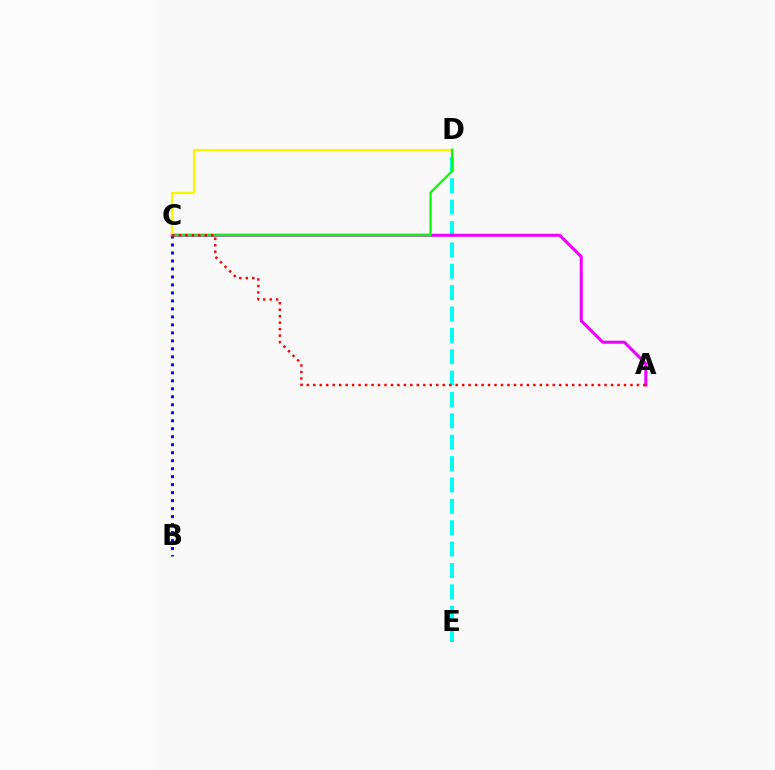{('D', 'E'): [{'color': '#00fff6', 'line_style': 'dashed', 'thickness': 2.9}], ('A', 'C'): [{'color': '#ee00ff', 'line_style': 'solid', 'thickness': 2.2}, {'color': '#ff0000', 'line_style': 'dotted', 'thickness': 1.76}], ('C', 'D'): [{'color': '#fcf500', 'line_style': 'solid', 'thickness': 1.57}, {'color': '#08ff00', 'line_style': 'solid', 'thickness': 1.65}], ('B', 'C'): [{'color': '#0010ff', 'line_style': 'dotted', 'thickness': 2.17}]}